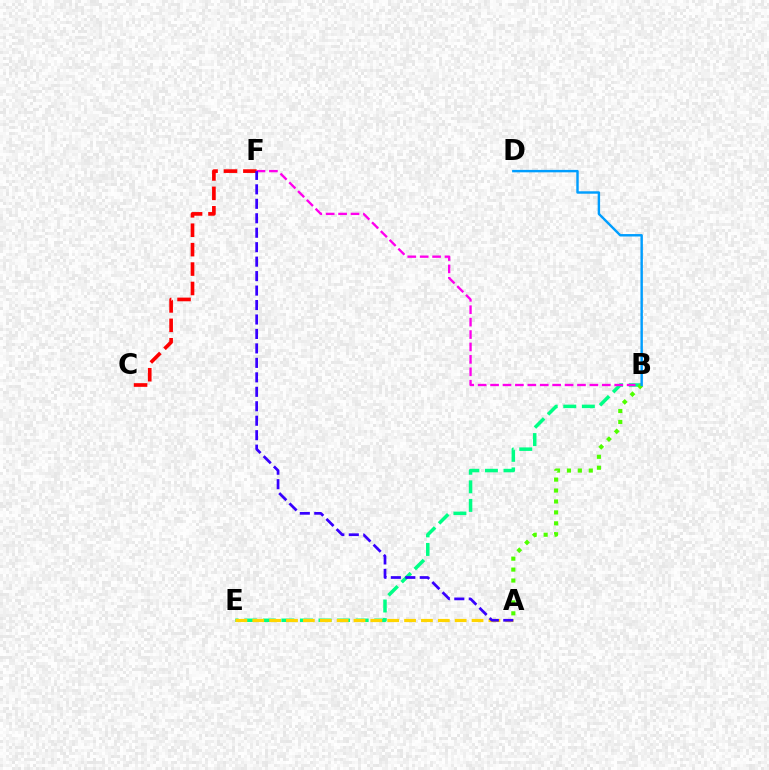{('B', 'E'): [{'color': '#00ff86', 'line_style': 'dashed', 'thickness': 2.52}], ('B', 'F'): [{'color': '#ff00ed', 'line_style': 'dashed', 'thickness': 1.69}], ('C', 'F'): [{'color': '#ff0000', 'line_style': 'dashed', 'thickness': 2.64}], ('A', 'E'): [{'color': '#ffd500', 'line_style': 'dashed', 'thickness': 2.29}], ('A', 'B'): [{'color': '#4fff00', 'line_style': 'dotted', 'thickness': 2.97}], ('B', 'D'): [{'color': '#009eff', 'line_style': 'solid', 'thickness': 1.75}], ('A', 'F'): [{'color': '#3700ff', 'line_style': 'dashed', 'thickness': 1.96}]}